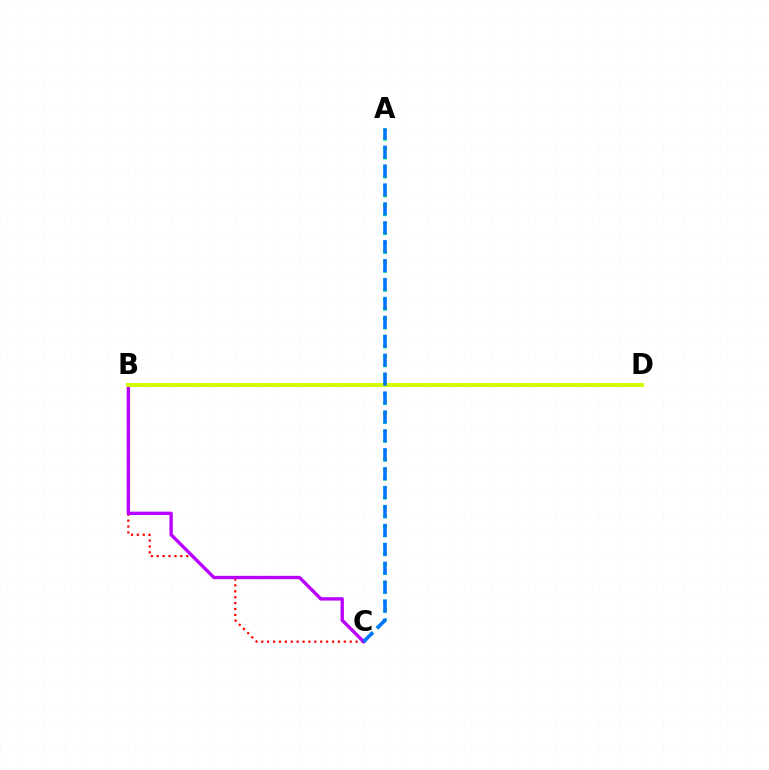{('B', 'C'): [{'color': '#ff0000', 'line_style': 'dotted', 'thickness': 1.6}, {'color': '#b900ff', 'line_style': 'solid', 'thickness': 2.41}], ('A', 'C'): [{'color': '#00ff5c', 'line_style': 'dotted', 'thickness': 2.57}, {'color': '#0074ff', 'line_style': 'dashed', 'thickness': 2.57}], ('B', 'D'): [{'color': '#d1ff00', 'line_style': 'solid', 'thickness': 2.85}]}